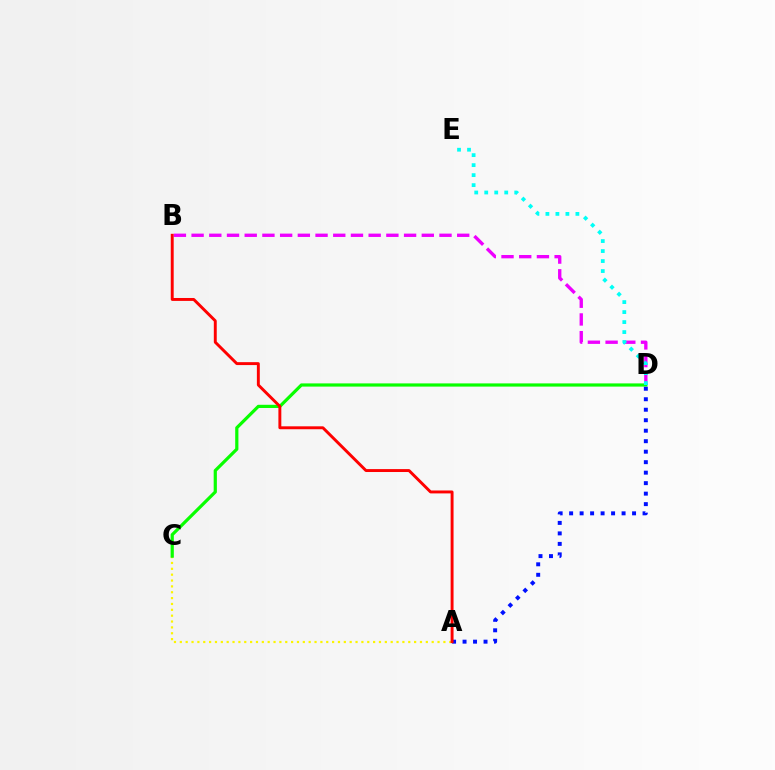{('A', 'C'): [{'color': '#fcf500', 'line_style': 'dotted', 'thickness': 1.59}], ('B', 'D'): [{'color': '#ee00ff', 'line_style': 'dashed', 'thickness': 2.41}], ('C', 'D'): [{'color': '#08ff00', 'line_style': 'solid', 'thickness': 2.31}], ('A', 'D'): [{'color': '#0010ff', 'line_style': 'dotted', 'thickness': 2.85}], ('A', 'B'): [{'color': '#ff0000', 'line_style': 'solid', 'thickness': 2.1}], ('D', 'E'): [{'color': '#00fff6', 'line_style': 'dotted', 'thickness': 2.72}]}